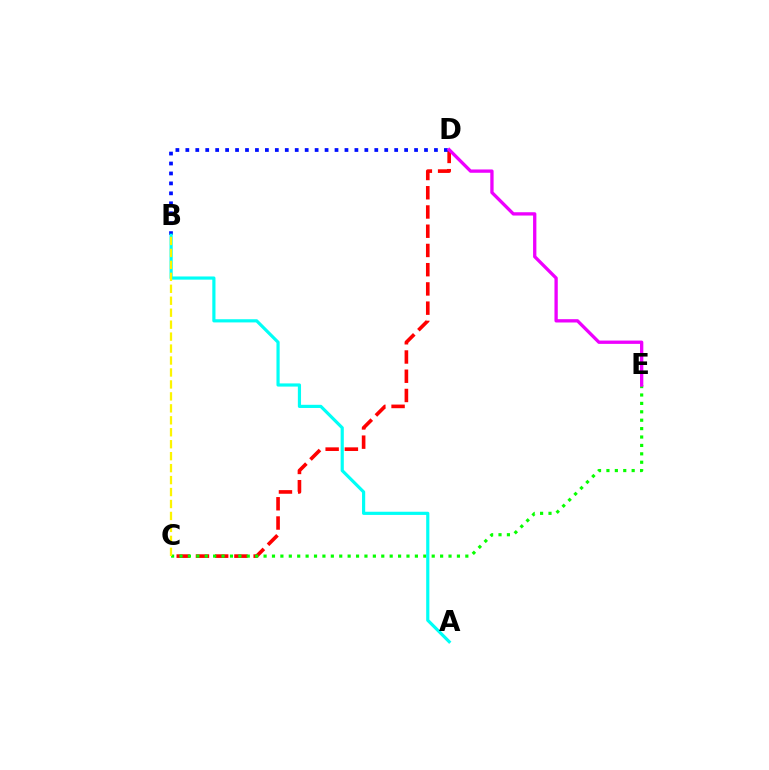{('C', 'D'): [{'color': '#ff0000', 'line_style': 'dashed', 'thickness': 2.61}], ('B', 'D'): [{'color': '#0010ff', 'line_style': 'dotted', 'thickness': 2.7}], ('C', 'E'): [{'color': '#08ff00', 'line_style': 'dotted', 'thickness': 2.28}], ('A', 'B'): [{'color': '#00fff6', 'line_style': 'solid', 'thickness': 2.29}], ('D', 'E'): [{'color': '#ee00ff', 'line_style': 'solid', 'thickness': 2.38}], ('B', 'C'): [{'color': '#fcf500', 'line_style': 'dashed', 'thickness': 1.62}]}